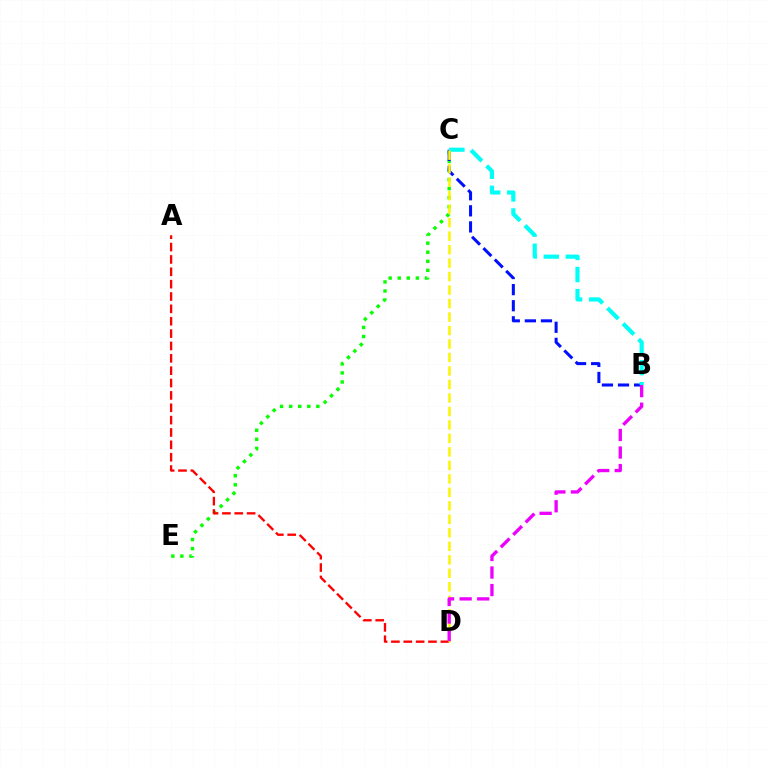{('C', 'E'): [{'color': '#08ff00', 'line_style': 'dotted', 'thickness': 2.46}], ('B', 'C'): [{'color': '#0010ff', 'line_style': 'dashed', 'thickness': 2.19}, {'color': '#00fff6', 'line_style': 'dashed', 'thickness': 2.99}], ('A', 'D'): [{'color': '#ff0000', 'line_style': 'dashed', 'thickness': 1.68}], ('C', 'D'): [{'color': '#fcf500', 'line_style': 'dashed', 'thickness': 1.83}], ('B', 'D'): [{'color': '#ee00ff', 'line_style': 'dashed', 'thickness': 2.39}]}